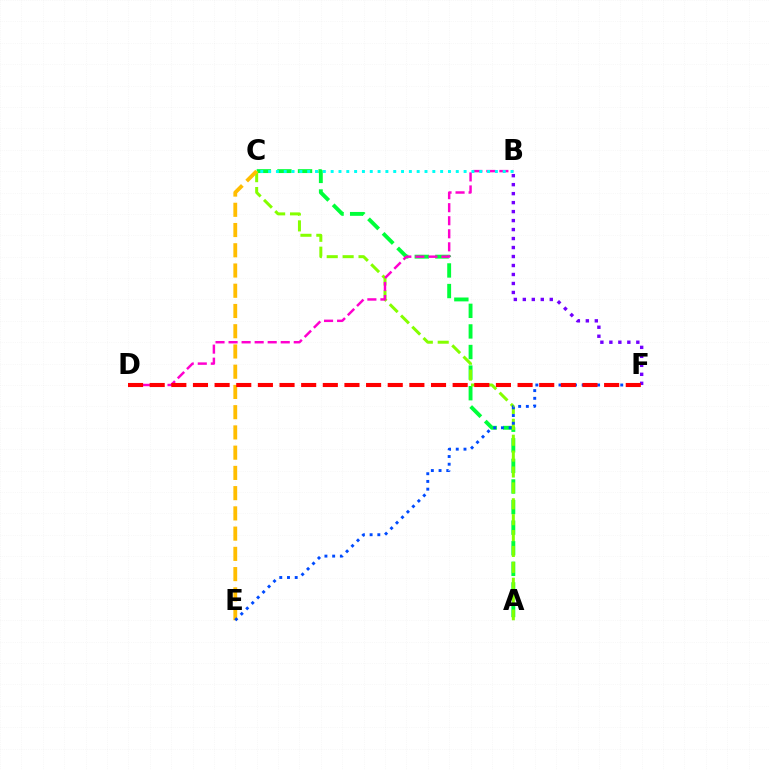{('A', 'C'): [{'color': '#00ff39', 'line_style': 'dashed', 'thickness': 2.8}, {'color': '#84ff00', 'line_style': 'dashed', 'thickness': 2.16}], ('B', 'F'): [{'color': '#7200ff', 'line_style': 'dotted', 'thickness': 2.44}], ('C', 'E'): [{'color': '#ffbd00', 'line_style': 'dashed', 'thickness': 2.75}], ('E', 'F'): [{'color': '#004bff', 'line_style': 'dotted', 'thickness': 2.1}], ('B', 'D'): [{'color': '#ff00cf', 'line_style': 'dashed', 'thickness': 1.77}], ('D', 'F'): [{'color': '#ff0000', 'line_style': 'dashed', 'thickness': 2.94}], ('B', 'C'): [{'color': '#00fff6', 'line_style': 'dotted', 'thickness': 2.12}]}